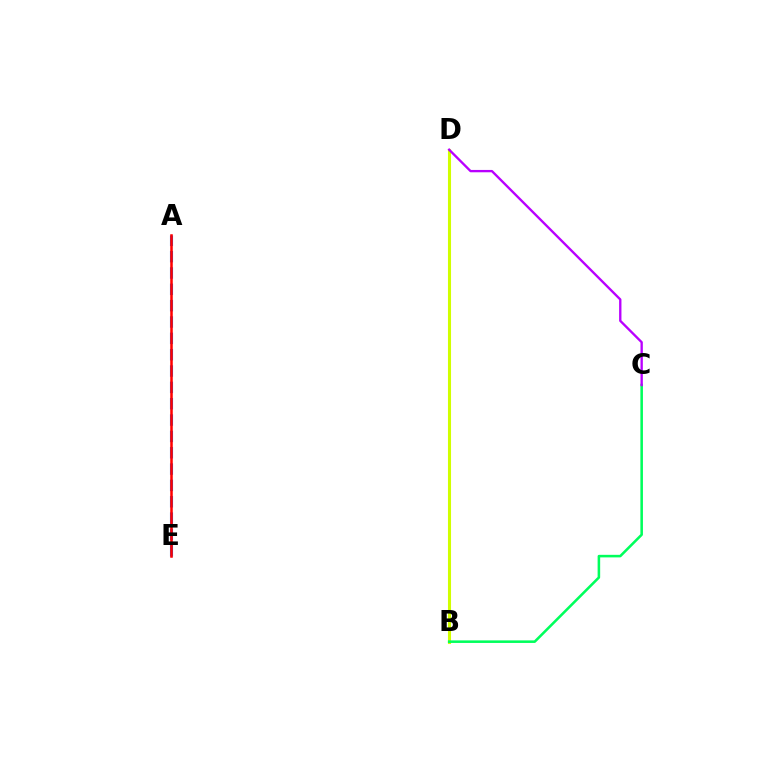{('B', 'D'): [{'color': '#d1ff00', 'line_style': 'solid', 'thickness': 2.22}], ('A', 'E'): [{'color': '#0074ff', 'line_style': 'dashed', 'thickness': 2.22}, {'color': '#ff0000', 'line_style': 'solid', 'thickness': 1.82}], ('B', 'C'): [{'color': '#00ff5c', 'line_style': 'solid', 'thickness': 1.84}], ('C', 'D'): [{'color': '#b900ff', 'line_style': 'solid', 'thickness': 1.69}]}